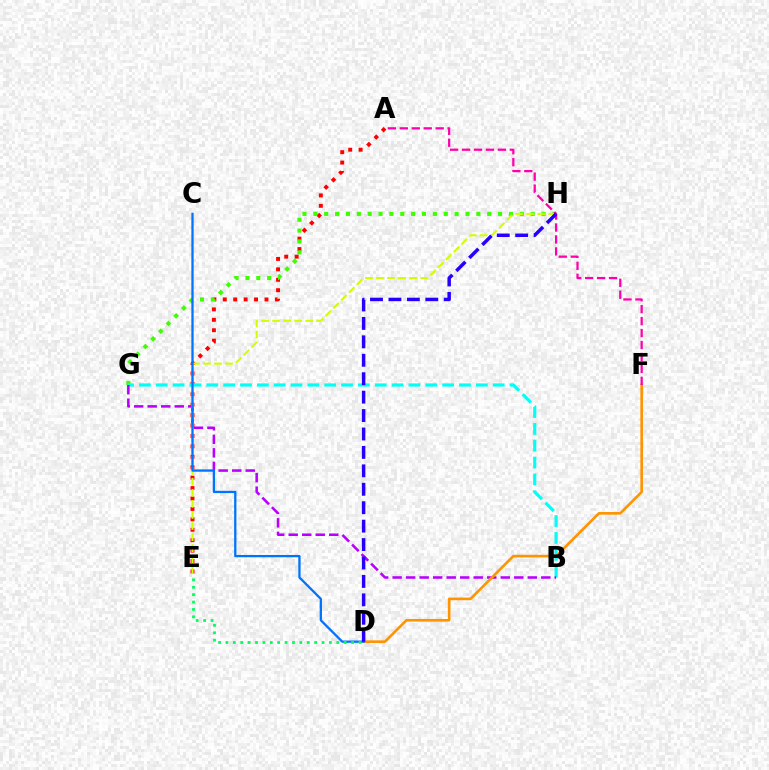{('A', 'E'): [{'color': '#ff0000', 'line_style': 'dotted', 'thickness': 2.83}], ('G', 'H'): [{'color': '#3dff00', 'line_style': 'dotted', 'thickness': 2.95}], ('B', 'G'): [{'color': '#00fff6', 'line_style': 'dashed', 'thickness': 2.29}, {'color': '#b900ff', 'line_style': 'dashed', 'thickness': 1.84}], ('E', 'H'): [{'color': '#d1ff00', 'line_style': 'dashed', 'thickness': 1.5}], ('D', 'F'): [{'color': '#ff9400', 'line_style': 'solid', 'thickness': 1.89}], ('C', 'D'): [{'color': '#0074ff', 'line_style': 'solid', 'thickness': 1.65}], ('A', 'F'): [{'color': '#ff00ac', 'line_style': 'dashed', 'thickness': 1.62}], ('D', 'H'): [{'color': '#2500ff', 'line_style': 'dashed', 'thickness': 2.5}], ('D', 'E'): [{'color': '#00ff5c', 'line_style': 'dotted', 'thickness': 2.01}]}